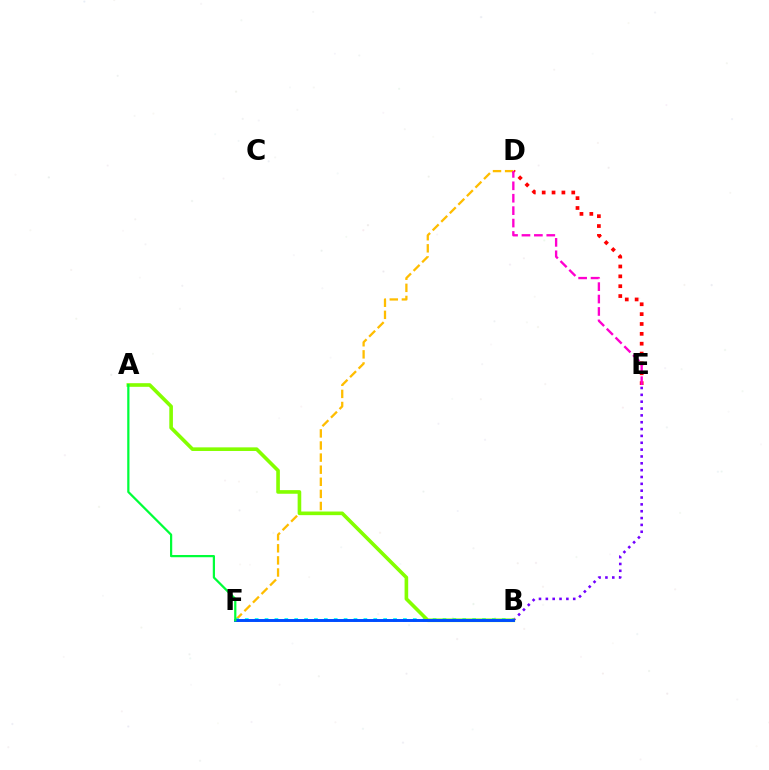{('D', 'E'): [{'color': '#ff0000', 'line_style': 'dotted', 'thickness': 2.68}, {'color': '#ff00cf', 'line_style': 'dashed', 'thickness': 1.69}], ('D', 'F'): [{'color': '#ffbd00', 'line_style': 'dashed', 'thickness': 1.64}], ('B', 'F'): [{'color': '#00fff6', 'line_style': 'dotted', 'thickness': 2.69}, {'color': '#004bff', 'line_style': 'solid', 'thickness': 2.11}], ('B', 'E'): [{'color': '#7200ff', 'line_style': 'dotted', 'thickness': 1.86}], ('A', 'B'): [{'color': '#84ff00', 'line_style': 'solid', 'thickness': 2.61}], ('A', 'F'): [{'color': '#00ff39', 'line_style': 'solid', 'thickness': 1.61}]}